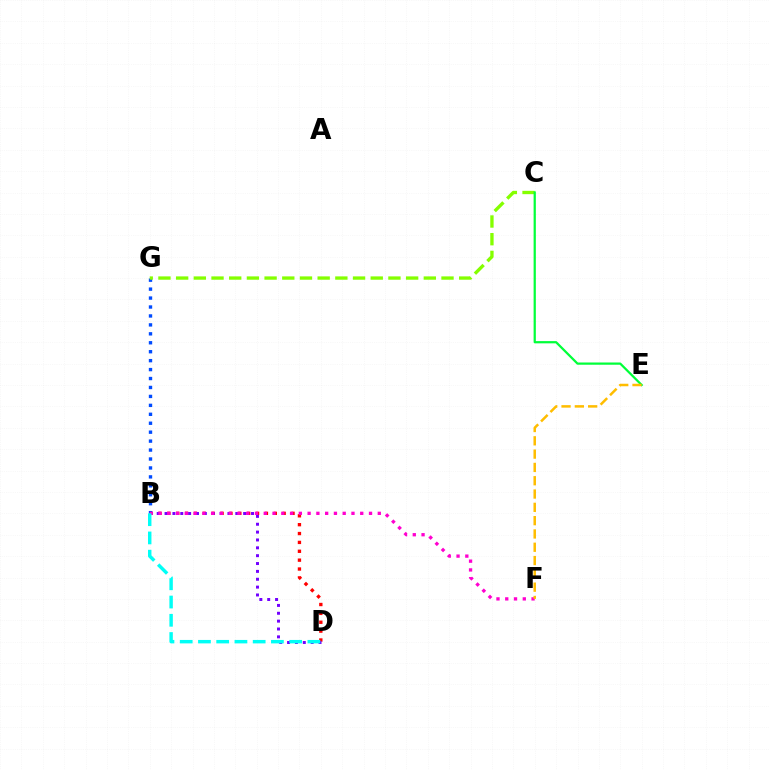{('B', 'D'): [{'color': '#ff0000', 'line_style': 'dotted', 'thickness': 2.41}, {'color': '#7200ff', 'line_style': 'dotted', 'thickness': 2.14}, {'color': '#00fff6', 'line_style': 'dashed', 'thickness': 2.48}], ('B', 'G'): [{'color': '#004bff', 'line_style': 'dotted', 'thickness': 2.43}], ('C', 'G'): [{'color': '#84ff00', 'line_style': 'dashed', 'thickness': 2.4}], ('C', 'E'): [{'color': '#00ff39', 'line_style': 'solid', 'thickness': 1.61}], ('B', 'F'): [{'color': '#ff00cf', 'line_style': 'dotted', 'thickness': 2.38}], ('E', 'F'): [{'color': '#ffbd00', 'line_style': 'dashed', 'thickness': 1.81}]}